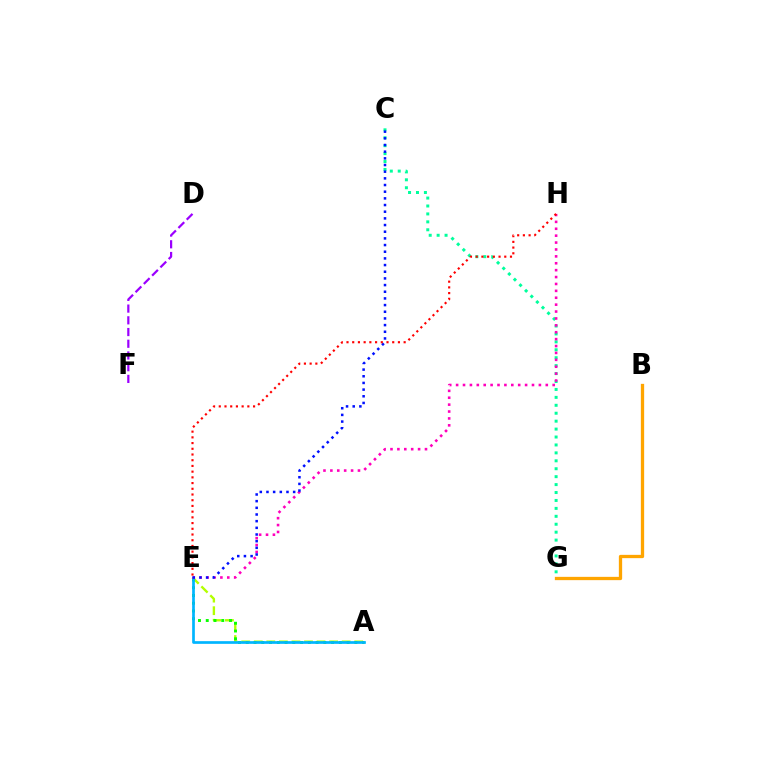{('A', 'E'): [{'color': '#b3ff00', 'line_style': 'dashed', 'thickness': 1.71}, {'color': '#08ff00', 'line_style': 'dotted', 'thickness': 2.11}, {'color': '#00b5ff', 'line_style': 'solid', 'thickness': 1.94}], ('B', 'G'): [{'color': '#ffa500', 'line_style': 'solid', 'thickness': 2.37}], ('C', 'G'): [{'color': '#00ff9d', 'line_style': 'dotted', 'thickness': 2.15}], ('E', 'H'): [{'color': '#ff00bd', 'line_style': 'dotted', 'thickness': 1.87}, {'color': '#ff0000', 'line_style': 'dotted', 'thickness': 1.55}], ('C', 'E'): [{'color': '#0010ff', 'line_style': 'dotted', 'thickness': 1.81}], ('D', 'F'): [{'color': '#9b00ff', 'line_style': 'dashed', 'thickness': 1.59}]}